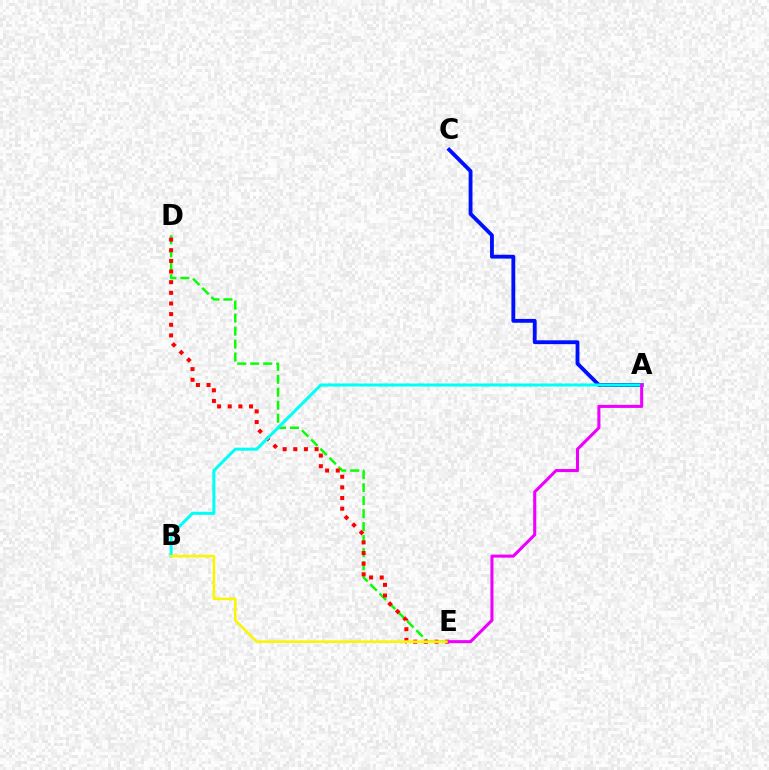{('D', 'E'): [{'color': '#08ff00', 'line_style': 'dashed', 'thickness': 1.77}, {'color': '#ff0000', 'line_style': 'dotted', 'thickness': 2.89}], ('A', 'C'): [{'color': '#0010ff', 'line_style': 'solid', 'thickness': 2.77}], ('A', 'B'): [{'color': '#00fff6', 'line_style': 'solid', 'thickness': 2.19}], ('B', 'E'): [{'color': '#fcf500', 'line_style': 'solid', 'thickness': 1.86}], ('A', 'E'): [{'color': '#ee00ff', 'line_style': 'solid', 'thickness': 2.21}]}